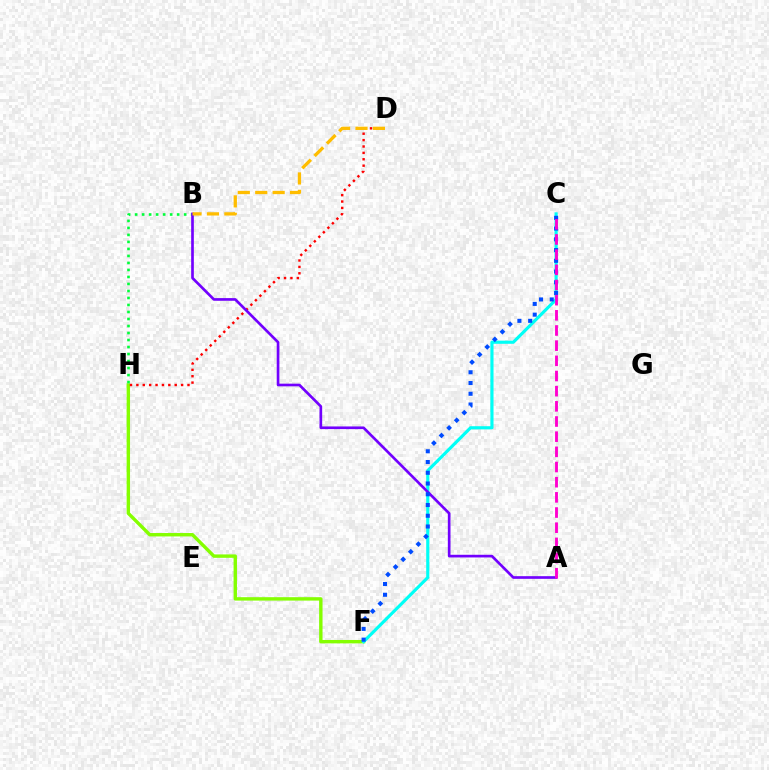{('F', 'H'): [{'color': '#84ff00', 'line_style': 'solid', 'thickness': 2.45}], ('C', 'F'): [{'color': '#00fff6', 'line_style': 'solid', 'thickness': 2.27}, {'color': '#004bff', 'line_style': 'dotted', 'thickness': 2.92}], ('B', 'H'): [{'color': '#00ff39', 'line_style': 'dotted', 'thickness': 1.9}], ('D', 'H'): [{'color': '#ff0000', 'line_style': 'dotted', 'thickness': 1.74}], ('A', 'B'): [{'color': '#7200ff', 'line_style': 'solid', 'thickness': 1.92}], ('B', 'D'): [{'color': '#ffbd00', 'line_style': 'dashed', 'thickness': 2.37}], ('A', 'C'): [{'color': '#ff00cf', 'line_style': 'dashed', 'thickness': 2.06}]}